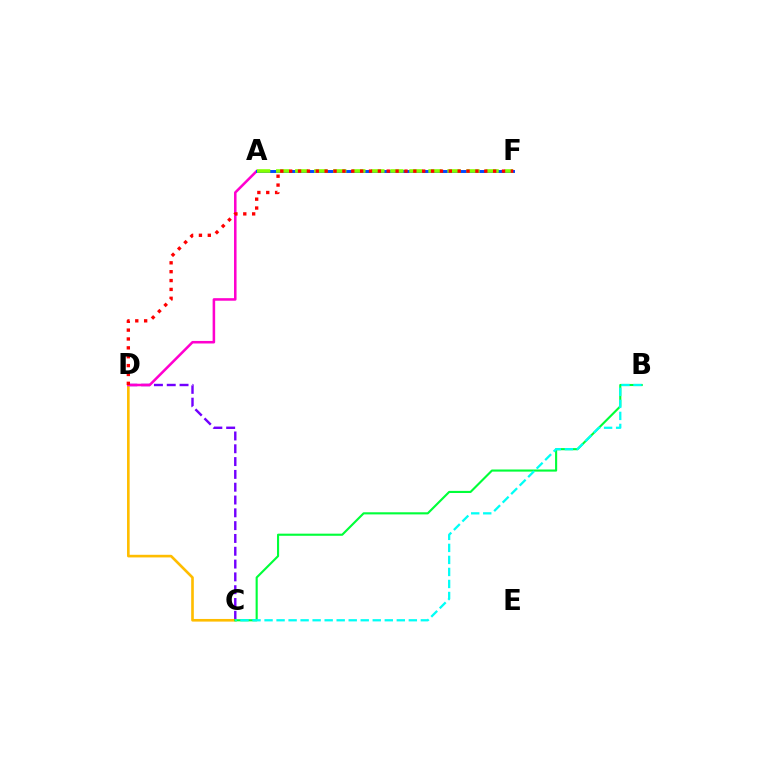{('C', 'D'): [{'color': '#7200ff', 'line_style': 'dashed', 'thickness': 1.74}, {'color': '#ffbd00', 'line_style': 'solid', 'thickness': 1.9}], ('A', 'D'): [{'color': '#ff00cf', 'line_style': 'solid', 'thickness': 1.83}], ('B', 'C'): [{'color': '#00ff39', 'line_style': 'solid', 'thickness': 1.53}, {'color': '#00fff6', 'line_style': 'dashed', 'thickness': 1.63}], ('A', 'F'): [{'color': '#004bff', 'line_style': 'solid', 'thickness': 2.11}, {'color': '#84ff00', 'line_style': 'dashed', 'thickness': 2.59}], ('D', 'F'): [{'color': '#ff0000', 'line_style': 'dotted', 'thickness': 2.41}]}